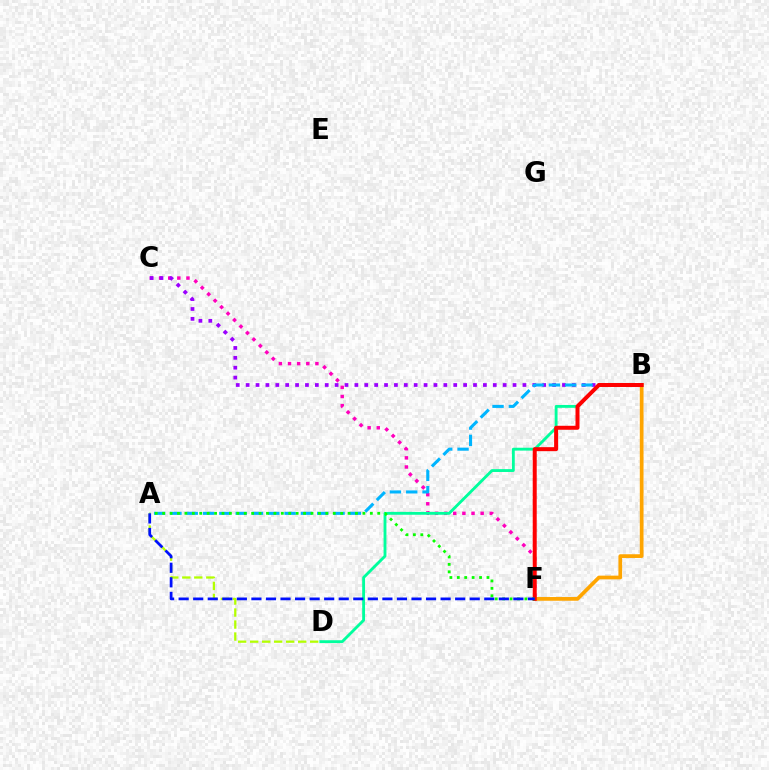{('C', 'F'): [{'color': '#ff00bd', 'line_style': 'dotted', 'thickness': 2.48}], ('B', 'F'): [{'color': '#ffa500', 'line_style': 'solid', 'thickness': 2.68}, {'color': '#ff0000', 'line_style': 'solid', 'thickness': 2.88}], ('B', 'C'): [{'color': '#9b00ff', 'line_style': 'dotted', 'thickness': 2.69}], ('B', 'D'): [{'color': '#00ff9d', 'line_style': 'solid', 'thickness': 2.05}], ('A', 'B'): [{'color': '#00b5ff', 'line_style': 'dashed', 'thickness': 2.22}], ('A', 'D'): [{'color': '#b3ff00', 'line_style': 'dashed', 'thickness': 1.63}], ('A', 'F'): [{'color': '#08ff00', 'line_style': 'dotted', 'thickness': 2.02}, {'color': '#0010ff', 'line_style': 'dashed', 'thickness': 1.98}]}